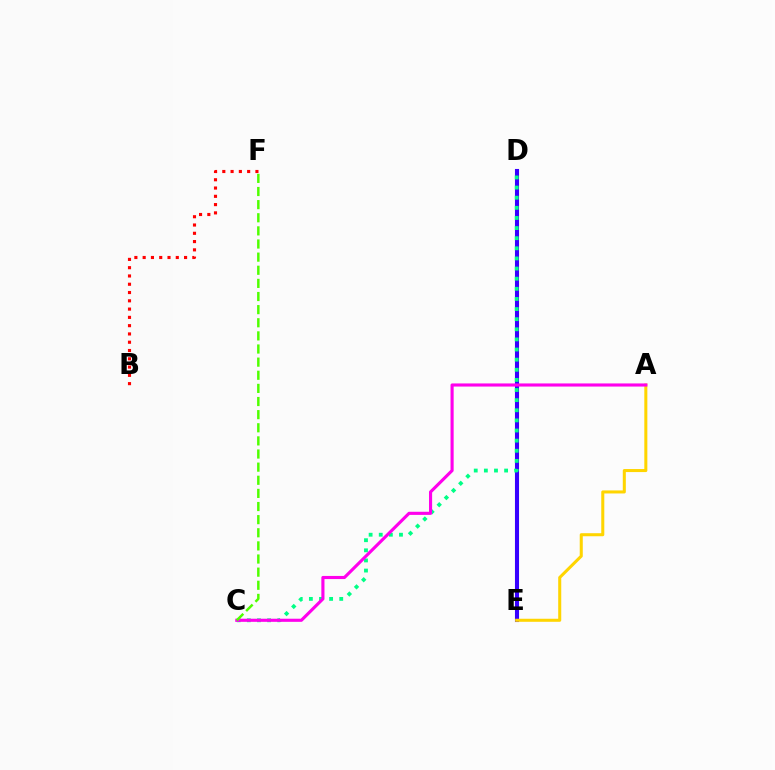{('D', 'E'): [{'color': '#009eff', 'line_style': 'dotted', 'thickness': 1.55}, {'color': '#3700ff', 'line_style': 'solid', 'thickness': 2.94}], ('B', 'F'): [{'color': '#ff0000', 'line_style': 'dotted', 'thickness': 2.25}], ('C', 'D'): [{'color': '#00ff86', 'line_style': 'dotted', 'thickness': 2.75}], ('A', 'E'): [{'color': '#ffd500', 'line_style': 'solid', 'thickness': 2.19}], ('A', 'C'): [{'color': '#ff00ed', 'line_style': 'solid', 'thickness': 2.25}], ('C', 'F'): [{'color': '#4fff00', 'line_style': 'dashed', 'thickness': 1.78}]}